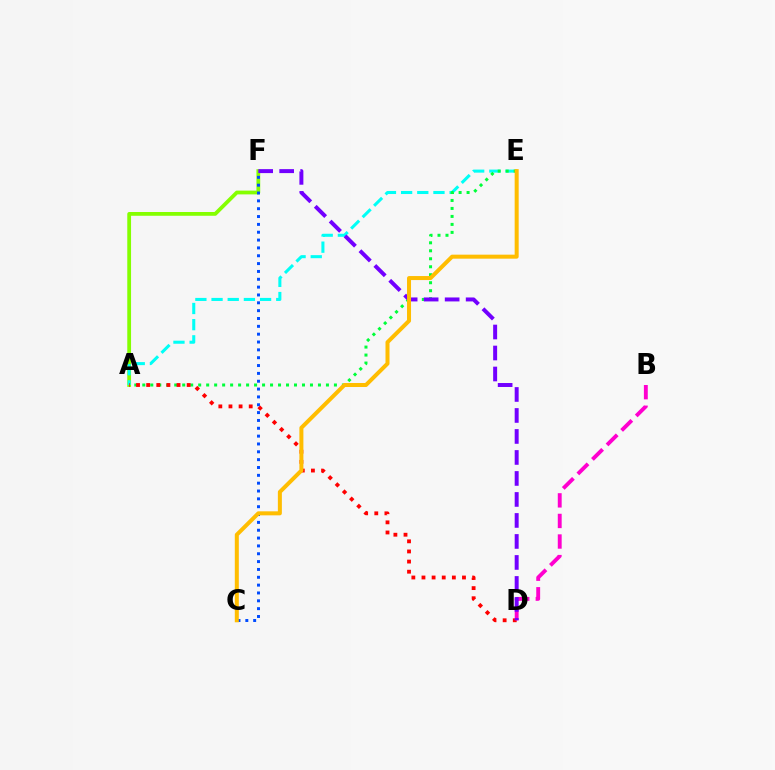{('A', 'F'): [{'color': '#84ff00', 'line_style': 'solid', 'thickness': 2.72}], ('A', 'E'): [{'color': '#00fff6', 'line_style': 'dashed', 'thickness': 2.2}, {'color': '#00ff39', 'line_style': 'dotted', 'thickness': 2.17}], ('C', 'F'): [{'color': '#004bff', 'line_style': 'dotted', 'thickness': 2.13}], ('A', 'D'): [{'color': '#ff0000', 'line_style': 'dotted', 'thickness': 2.75}], ('B', 'D'): [{'color': '#ff00cf', 'line_style': 'dashed', 'thickness': 2.79}], ('D', 'F'): [{'color': '#7200ff', 'line_style': 'dashed', 'thickness': 2.85}], ('C', 'E'): [{'color': '#ffbd00', 'line_style': 'solid', 'thickness': 2.89}]}